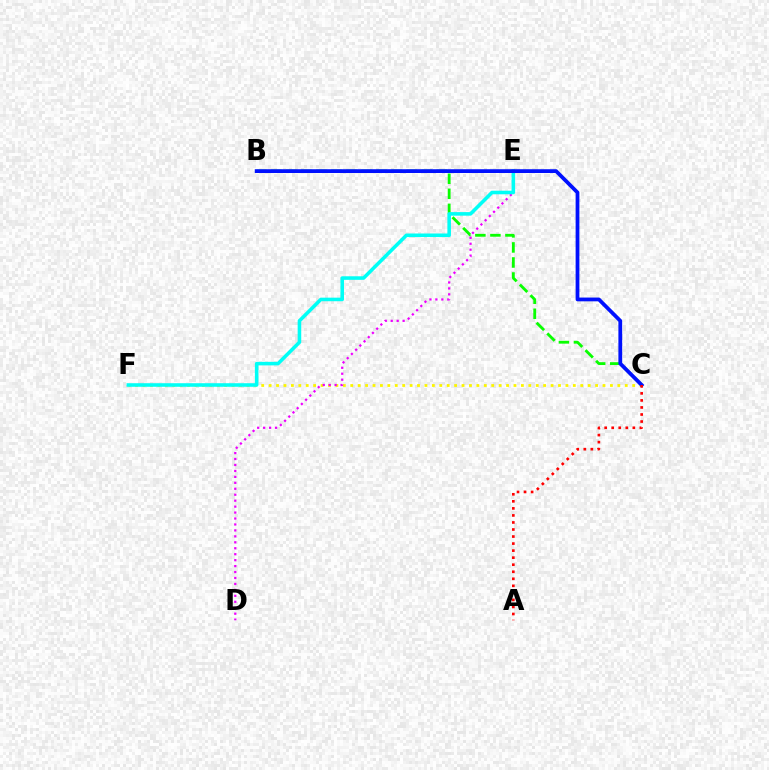{('C', 'F'): [{'color': '#fcf500', 'line_style': 'dotted', 'thickness': 2.02}], ('B', 'C'): [{'color': '#08ff00', 'line_style': 'dashed', 'thickness': 2.04}, {'color': '#0010ff', 'line_style': 'solid', 'thickness': 2.71}], ('D', 'E'): [{'color': '#ee00ff', 'line_style': 'dotted', 'thickness': 1.62}], ('E', 'F'): [{'color': '#00fff6', 'line_style': 'solid', 'thickness': 2.57}], ('A', 'C'): [{'color': '#ff0000', 'line_style': 'dotted', 'thickness': 1.91}]}